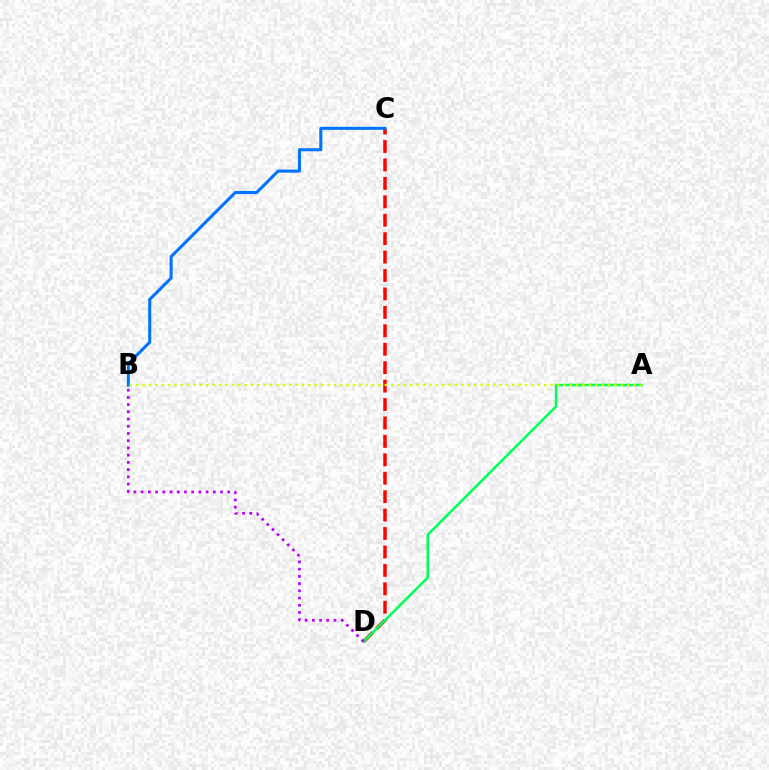{('C', 'D'): [{'color': '#ff0000', 'line_style': 'dashed', 'thickness': 2.5}], ('A', 'D'): [{'color': '#00ff5c', 'line_style': 'solid', 'thickness': 1.83}], ('B', 'C'): [{'color': '#0074ff', 'line_style': 'solid', 'thickness': 2.2}], ('B', 'D'): [{'color': '#b900ff', 'line_style': 'dotted', 'thickness': 1.96}], ('A', 'B'): [{'color': '#d1ff00', 'line_style': 'dotted', 'thickness': 1.73}]}